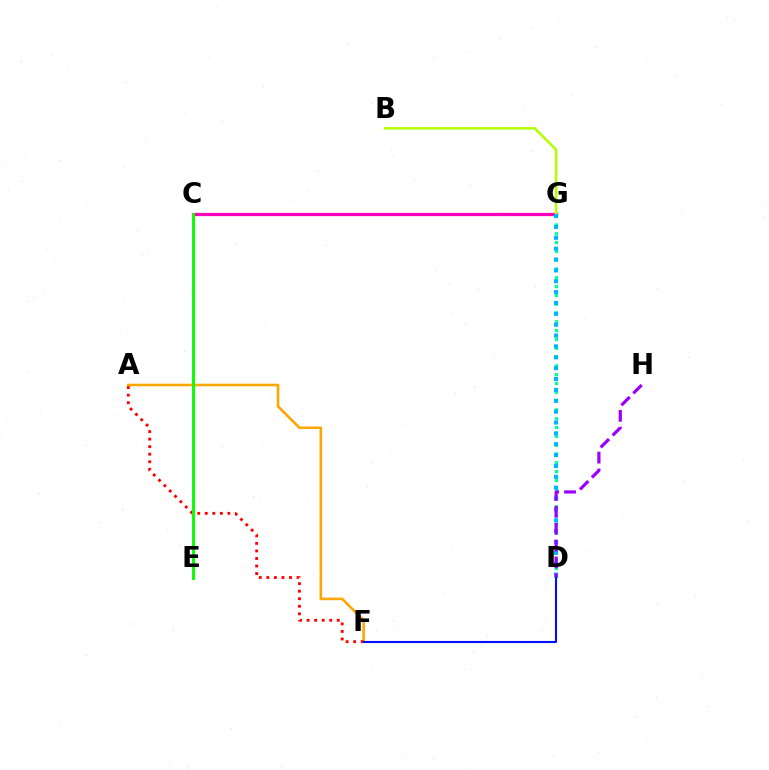{('C', 'G'): [{'color': '#ff00bd', 'line_style': 'solid', 'thickness': 2.34}], ('A', 'F'): [{'color': '#ffa500', 'line_style': 'solid', 'thickness': 1.85}, {'color': '#ff0000', 'line_style': 'dotted', 'thickness': 2.05}], ('B', 'G'): [{'color': '#b3ff00', 'line_style': 'solid', 'thickness': 1.82}], ('D', 'G'): [{'color': '#00ff9d', 'line_style': 'dotted', 'thickness': 2.39}, {'color': '#00b5ff', 'line_style': 'dotted', 'thickness': 2.95}], ('D', 'H'): [{'color': '#9b00ff', 'line_style': 'dashed', 'thickness': 2.29}], ('C', 'E'): [{'color': '#08ff00', 'line_style': 'solid', 'thickness': 2.12}], ('D', 'F'): [{'color': '#0010ff', 'line_style': 'solid', 'thickness': 1.51}]}